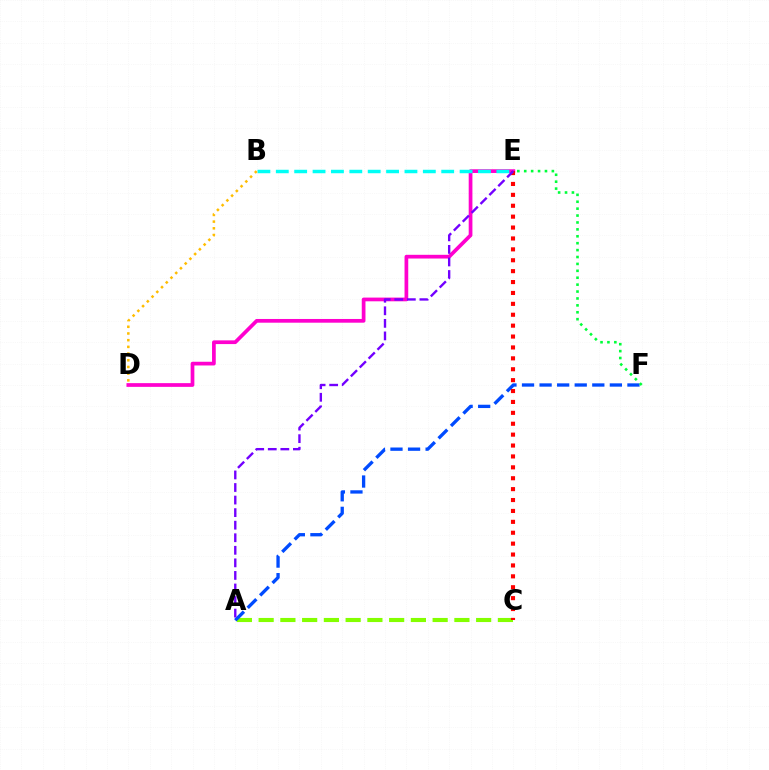{('D', 'E'): [{'color': '#ff00cf', 'line_style': 'solid', 'thickness': 2.68}], ('A', 'C'): [{'color': '#84ff00', 'line_style': 'dashed', 'thickness': 2.95}], ('A', 'F'): [{'color': '#004bff', 'line_style': 'dashed', 'thickness': 2.39}], ('E', 'F'): [{'color': '#00ff39', 'line_style': 'dotted', 'thickness': 1.88}], ('B', 'E'): [{'color': '#00fff6', 'line_style': 'dashed', 'thickness': 2.5}], ('C', 'E'): [{'color': '#ff0000', 'line_style': 'dotted', 'thickness': 2.96}], ('B', 'D'): [{'color': '#ffbd00', 'line_style': 'dotted', 'thickness': 1.82}], ('A', 'E'): [{'color': '#7200ff', 'line_style': 'dashed', 'thickness': 1.71}]}